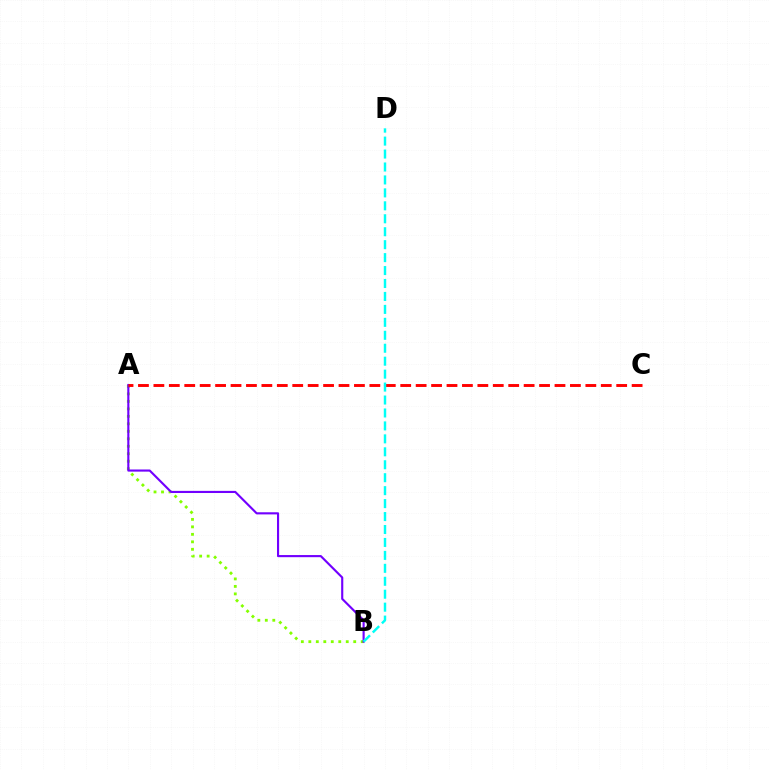{('A', 'B'): [{'color': '#84ff00', 'line_style': 'dotted', 'thickness': 2.03}, {'color': '#7200ff', 'line_style': 'solid', 'thickness': 1.54}], ('A', 'C'): [{'color': '#ff0000', 'line_style': 'dashed', 'thickness': 2.1}], ('B', 'D'): [{'color': '#00fff6', 'line_style': 'dashed', 'thickness': 1.76}]}